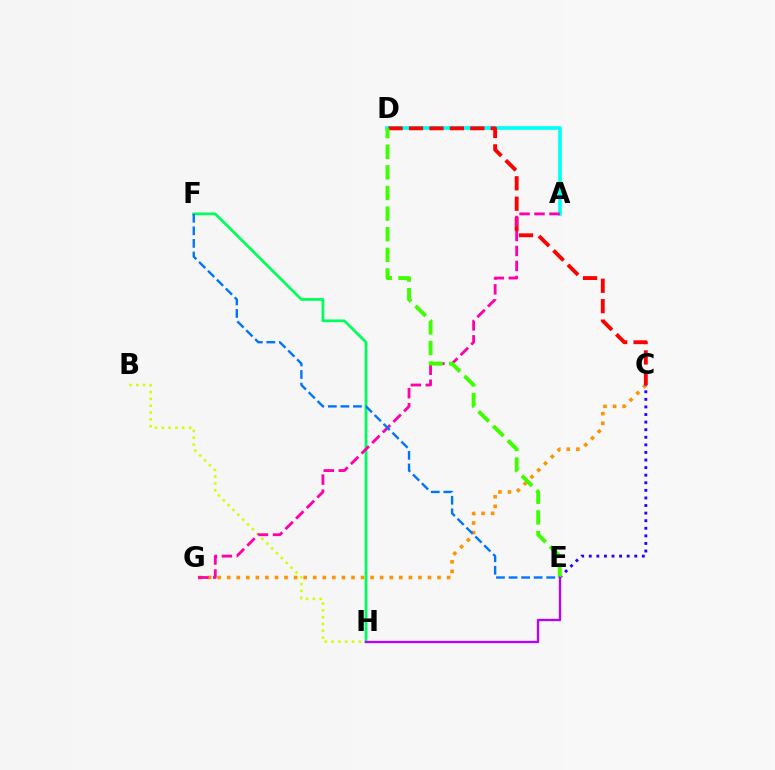{('C', 'G'): [{'color': '#ff9400', 'line_style': 'dotted', 'thickness': 2.6}], ('A', 'D'): [{'color': '#00fff6', 'line_style': 'solid', 'thickness': 2.64}], ('C', 'D'): [{'color': '#ff0000', 'line_style': 'dashed', 'thickness': 2.78}], ('B', 'H'): [{'color': '#d1ff00', 'line_style': 'dotted', 'thickness': 1.85}], ('C', 'E'): [{'color': '#2500ff', 'line_style': 'dotted', 'thickness': 2.06}], ('F', 'H'): [{'color': '#00ff5c', 'line_style': 'solid', 'thickness': 1.99}], ('A', 'G'): [{'color': '#ff00ac', 'line_style': 'dashed', 'thickness': 2.04}], ('D', 'E'): [{'color': '#3dff00', 'line_style': 'dashed', 'thickness': 2.8}], ('E', 'F'): [{'color': '#0074ff', 'line_style': 'dashed', 'thickness': 1.71}], ('E', 'H'): [{'color': '#b900ff', 'line_style': 'solid', 'thickness': 1.68}]}